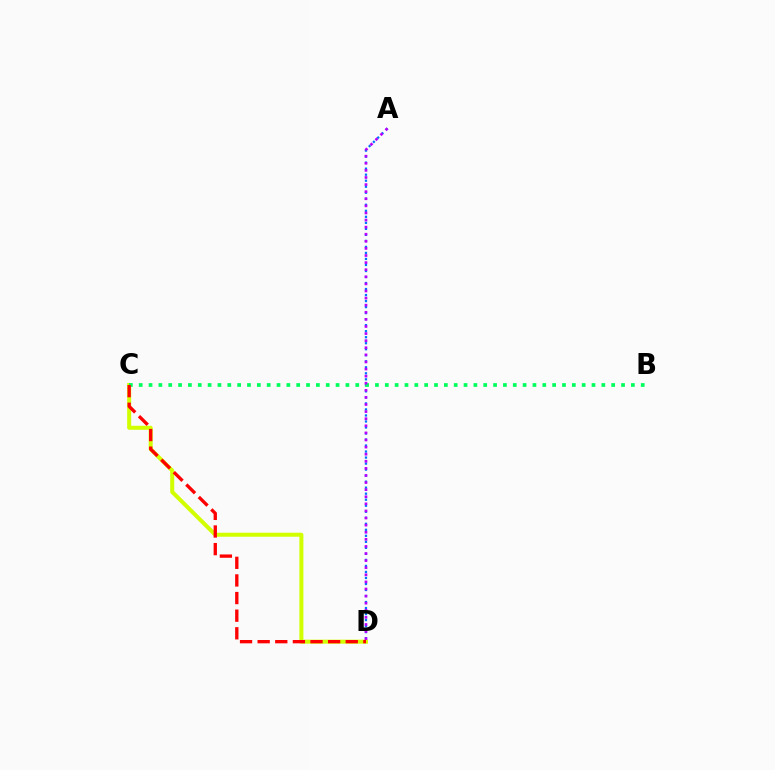{('C', 'D'): [{'color': '#d1ff00', 'line_style': 'solid', 'thickness': 2.9}, {'color': '#ff0000', 'line_style': 'dashed', 'thickness': 2.39}], ('A', 'D'): [{'color': '#0074ff', 'line_style': 'dotted', 'thickness': 1.64}, {'color': '#b900ff', 'line_style': 'dotted', 'thickness': 1.93}], ('B', 'C'): [{'color': '#00ff5c', 'line_style': 'dotted', 'thickness': 2.67}]}